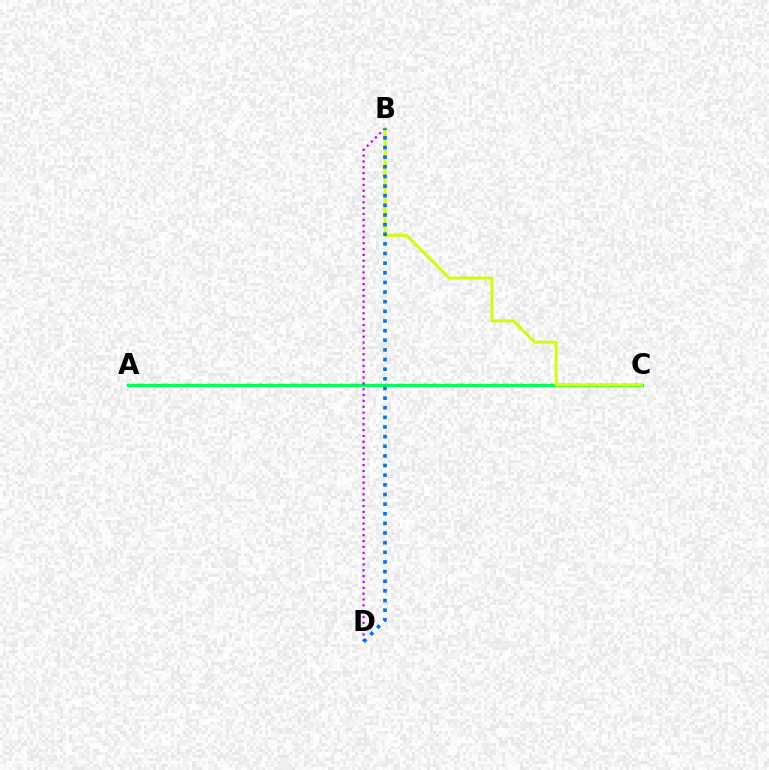{('A', 'C'): [{'color': '#ff0000', 'line_style': 'dashed', 'thickness': 1.61}, {'color': '#00ff5c', 'line_style': 'solid', 'thickness': 2.2}], ('B', 'D'): [{'color': '#b900ff', 'line_style': 'dotted', 'thickness': 1.59}, {'color': '#0074ff', 'line_style': 'dotted', 'thickness': 2.62}], ('B', 'C'): [{'color': '#d1ff00', 'line_style': 'solid', 'thickness': 2.11}]}